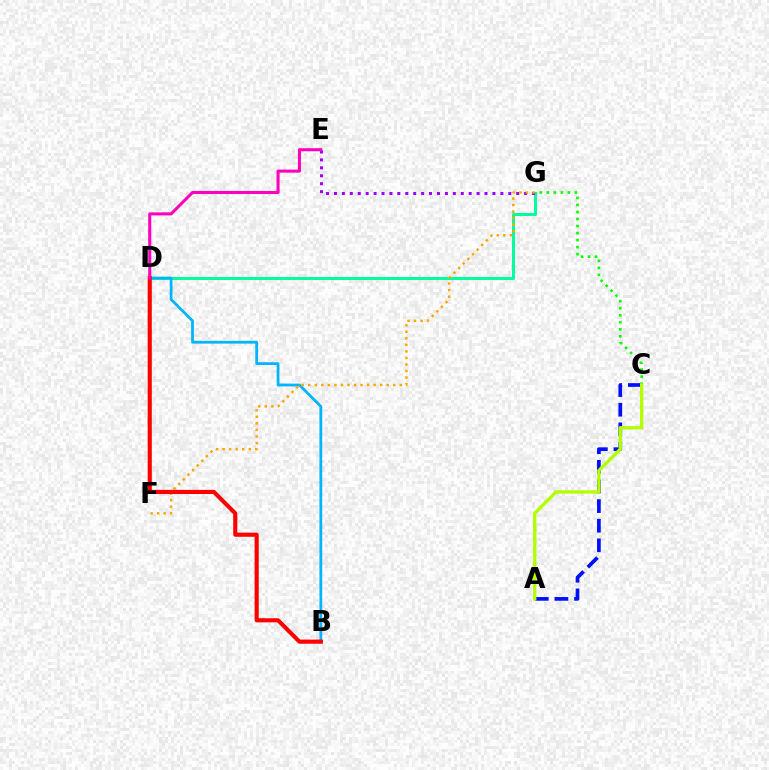{('A', 'C'): [{'color': '#0010ff', 'line_style': 'dashed', 'thickness': 2.67}, {'color': '#b3ff00', 'line_style': 'solid', 'thickness': 2.41}], ('C', 'G'): [{'color': '#08ff00', 'line_style': 'dotted', 'thickness': 1.91}], ('D', 'G'): [{'color': '#00ff9d', 'line_style': 'solid', 'thickness': 2.17}], ('E', 'G'): [{'color': '#9b00ff', 'line_style': 'dotted', 'thickness': 2.15}], ('B', 'D'): [{'color': '#00b5ff', 'line_style': 'solid', 'thickness': 2.0}, {'color': '#ff0000', 'line_style': 'solid', 'thickness': 2.97}], ('F', 'G'): [{'color': '#ffa500', 'line_style': 'dotted', 'thickness': 1.78}], ('D', 'E'): [{'color': '#ff00bd', 'line_style': 'solid', 'thickness': 2.2}]}